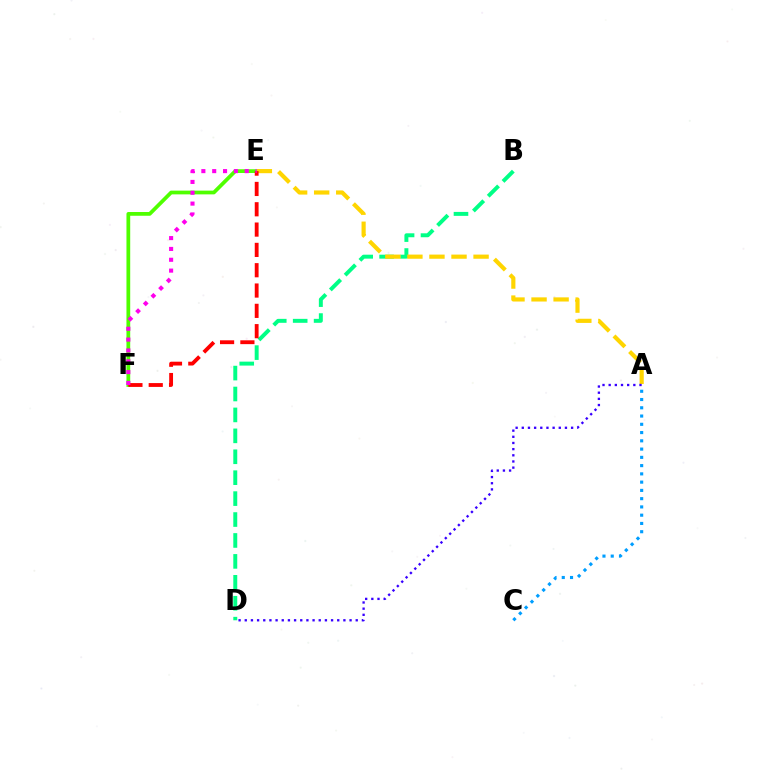{('B', 'D'): [{'color': '#00ff86', 'line_style': 'dashed', 'thickness': 2.84}], ('A', 'C'): [{'color': '#009eff', 'line_style': 'dotted', 'thickness': 2.24}], ('E', 'F'): [{'color': '#4fff00', 'line_style': 'solid', 'thickness': 2.7}, {'color': '#ff0000', 'line_style': 'dashed', 'thickness': 2.76}, {'color': '#ff00ed', 'line_style': 'dotted', 'thickness': 2.94}], ('A', 'E'): [{'color': '#ffd500', 'line_style': 'dashed', 'thickness': 3.0}], ('A', 'D'): [{'color': '#3700ff', 'line_style': 'dotted', 'thickness': 1.67}]}